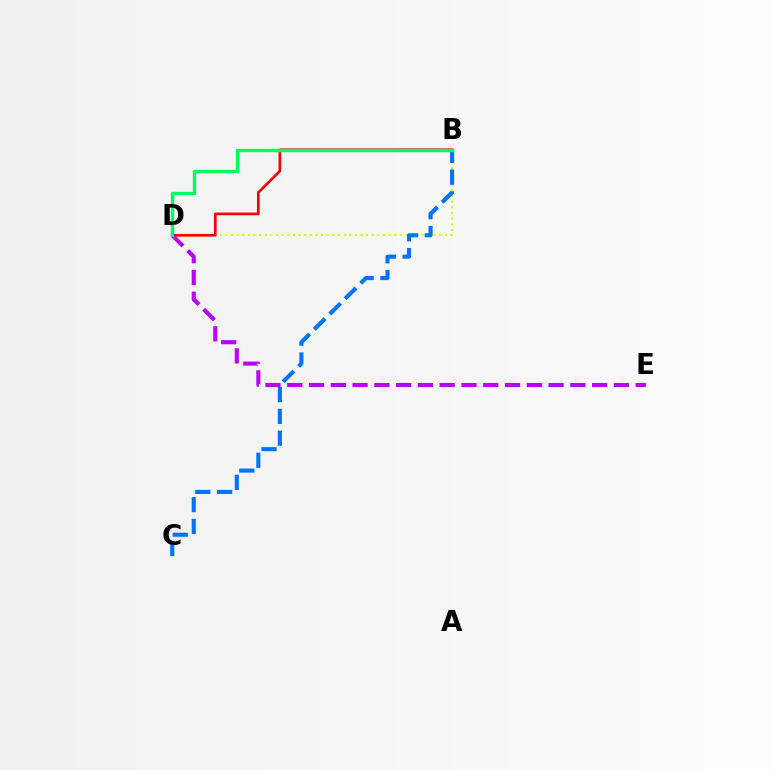{('B', 'D'): [{'color': '#d1ff00', 'line_style': 'dotted', 'thickness': 1.53}, {'color': '#ff0000', 'line_style': 'solid', 'thickness': 1.95}, {'color': '#00ff5c', 'line_style': 'solid', 'thickness': 2.43}], ('B', 'C'): [{'color': '#0074ff', 'line_style': 'dashed', 'thickness': 2.96}], ('D', 'E'): [{'color': '#b900ff', 'line_style': 'dashed', 'thickness': 2.96}]}